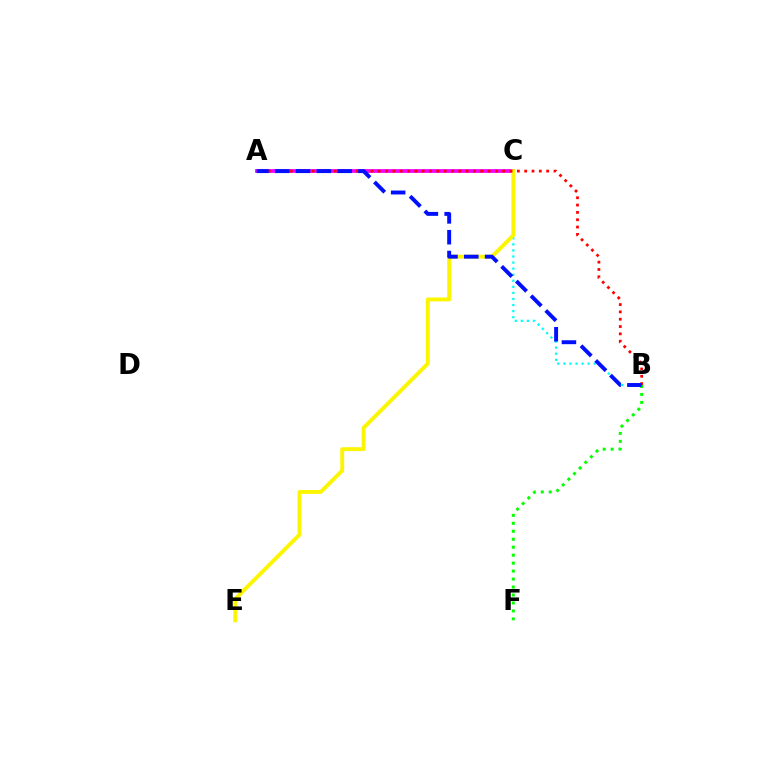{('B', 'C'): [{'color': '#00fff6', 'line_style': 'dotted', 'thickness': 1.65}], ('A', 'C'): [{'color': '#ee00ff', 'line_style': 'solid', 'thickness': 2.69}], ('B', 'F'): [{'color': '#08ff00', 'line_style': 'dotted', 'thickness': 2.16}], ('C', 'E'): [{'color': '#fcf500', 'line_style': 'solid', 'thickness': 2.8}], ('A', 'B'): [{'color': '#ff0000', 'line_style': 'dotted', 'thickness': 1.99}, {'color': '#0010ff', 'line_style': 'dashed', 'thickness': 2.83}]}